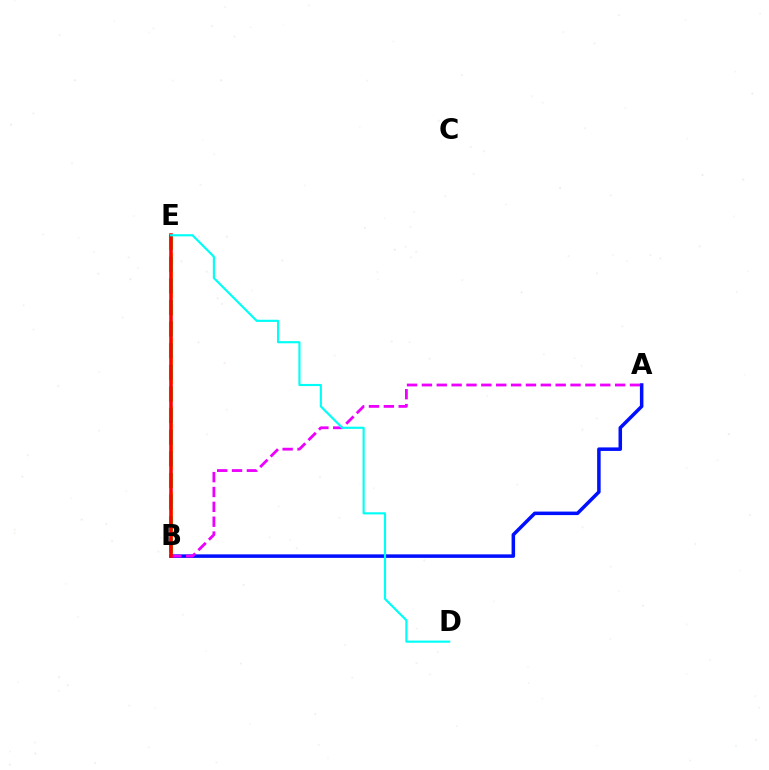{('B', 'E'): [{'color': '#fcf500', 'line_style': 'dashed', 'thickness': 2.32}, {'color': '#08ff00', 'line_style': 'dashed', 'thickness': 2.94}, {'color': '#ff0000', 'line_style': 'solid', 'thickness': 2.55}], ('A', 'B'): [{'color': '#0010ff', 'line_style': 'solid', 'thickness': 2.53}, {'color': '#ee00ff', 'line_style': 'dashed', 'thickness': 2.02}], ('D', 'E'): [{'color': '#00fff6', 'line_style': 'solid', 'thickness': 1.56}]}